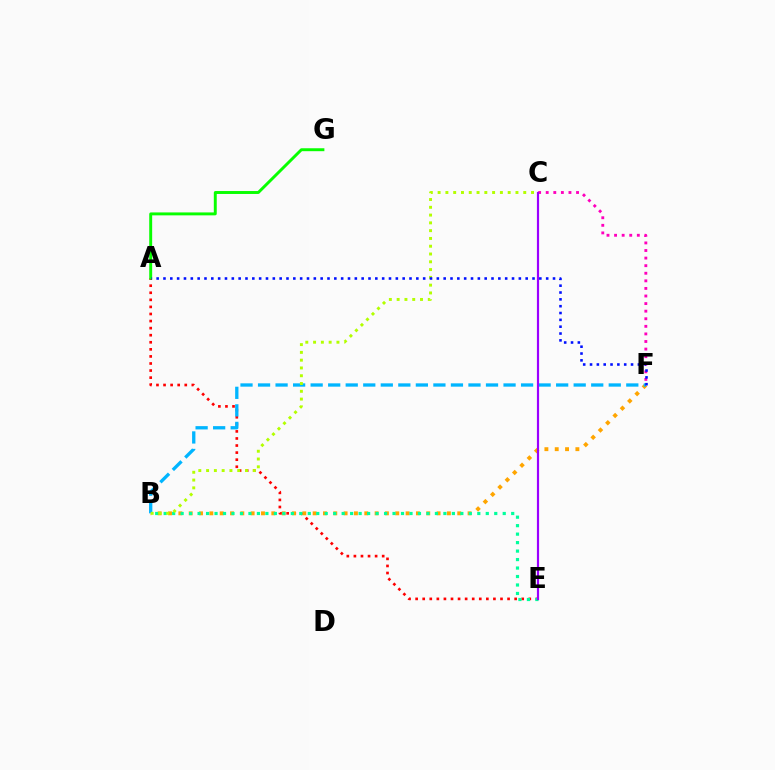{('C', 'F'): [{'color': '#ff00bd', 'line_style': 'dotted', 'thickness': 2.06}], ('A', 'E'): [{'color': '#ff0000', 'line_style': 'dotted', 'thickness': 1.92}], ('B', 'F'): [{'color': '#ffa500', 'line_style': 'dotted', 'thickness': 2.81}, {'color': '#00b5ff', 'line_style': 'dashed', 'thickness': 2.38}], ('A', 'G'): [{'color': '#08ff00', 'line_style': 'solid', 'thickness': 2.11}], ('B', 'E'): [{'color': '#00ff9d', 'line_style': 'dotted', 'thickness': 2.3}], ('C', 'E'): [{'color': '#9b00ff', 'line_style': 'solid', 'thickness': 1.57}], ('B', 'C'): [{'color': '#b3ff00', 'line_style': 'dotted', 'thickness': 2.12}], ('A', 'F'): [{'color': '#0010ff', 'line_style': 'dotted', 'thickness': 1.86}]}